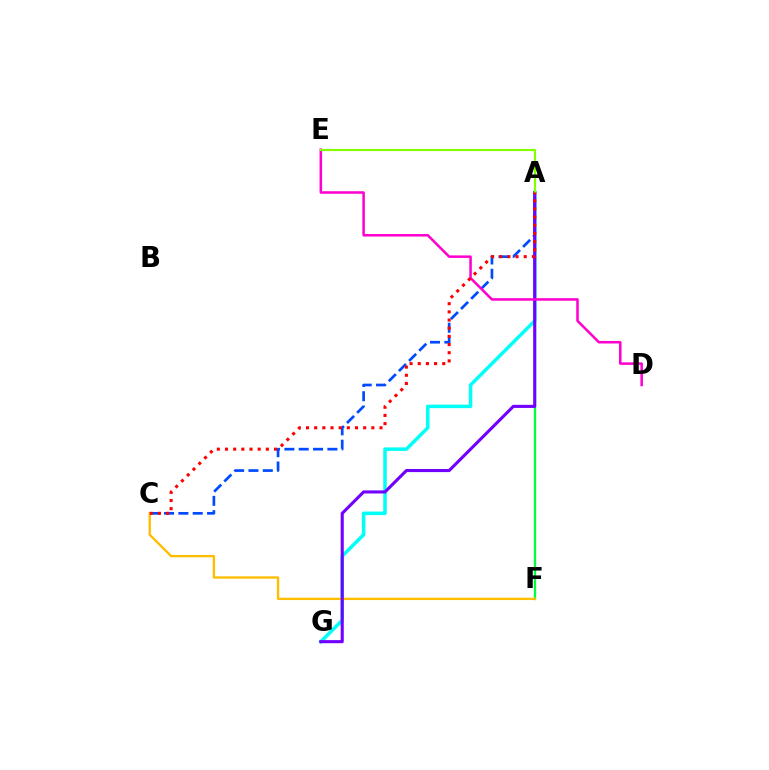{('A', 'G'): [{'color': '#00fff6', 'line_style': 'solid', 'thickness': 2.53}, {'color': '#7200ff', 'line_style': 'solid', 'thickness': 2.22}], ('A', 'F'): [{'color': '#00ff39', 'line_style': 'solid', 'thickness': 1.64}], ('A', 'C'): [{'color': '#004bff', 'line_style': 'dashed', 'thickness': 1.95}, {'color': '#ff0000', 'line_style': 'dotted', 'thickness': 2.22}], ('C', 'F'): [{'color': '#ffbd00', 'line_style': 'solid', 'thickness': 1.68}], ('D', 'E'): [{'color': '#ff00cf', 'line_style': 'solid', 'thickness': 1.82}], ('A', 'E'): [{'color': '#84ff00', 'line_style': 'solid', 'thickness': 1.55}]}